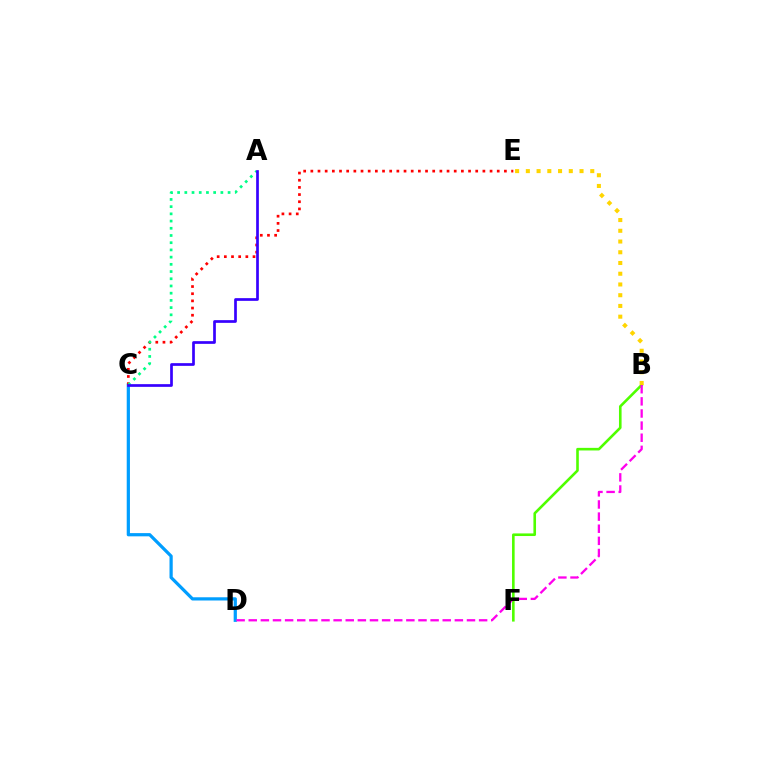{('B', 'F'): [{'color': '#4fff00', 'line_style': 'solid', 'thickness': 1.88}], ('C', 'D'): [{'color': '#009eff', 'line_style': 'solid', 'thickness': 2.32}], ('B', 'E'): [{'color': '#ffd500', 'line_style': 'dotted', 'thickness': 2.92}], ('C', 'E'): [{'color': '#ff0000', 'line_style': 'dotted', 'thickness': 1.95}], ('A', 'C'): [{'color': '#00ff86', 'line_style': 'dotted', 'thickness': 1.96}, {'color': '#3700ff', 'line_style': 'solid', 'thickness': 1.95}], ('B', 'D'): [{'color': '#ff00ed', 'line_style': 'dashed', 'thickness': 1.65}]}